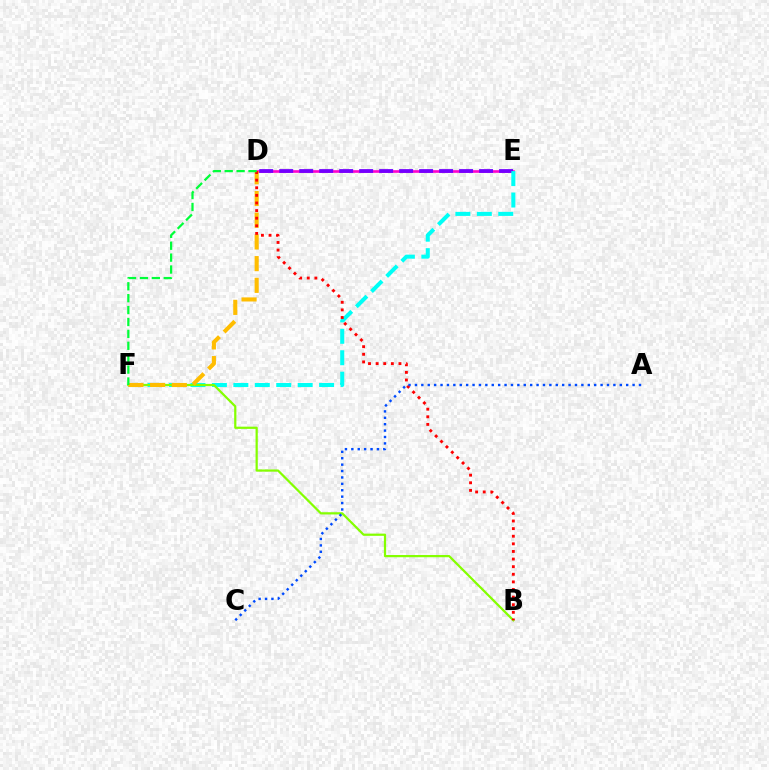{('D', 'E'): [{'color': '#ff00cf', 'line_style': 'solid', 'thickness': 1.9}, {'color': '#7200ff', 'line_style': 'dashed', 'thickness': 2.71}], ('E', 'F'): [{'color': '#00fff6', 'line_style': 'dashed', 'thickness': 2.91}], ('B', 'F'): [{'color': '#84ff00', 'line_style': 'solid', 'thickness': 1.6}], ('D', 'F'): [{'color': '#ffbd00', 'line_style': 'dashed', 'thickness': 2.95}, {'color': '#00ff39', 'line_style': 'dashed', 'thickness': 1.62}], ('B', 'D'): [{'color': '#ff0000', 'line_style': 'dotted', 'thickness': 2.07}], ('A', 'C'): [{'color': '#004bff', 'line_style': 'dotted', 'thickness': 1.74}]}